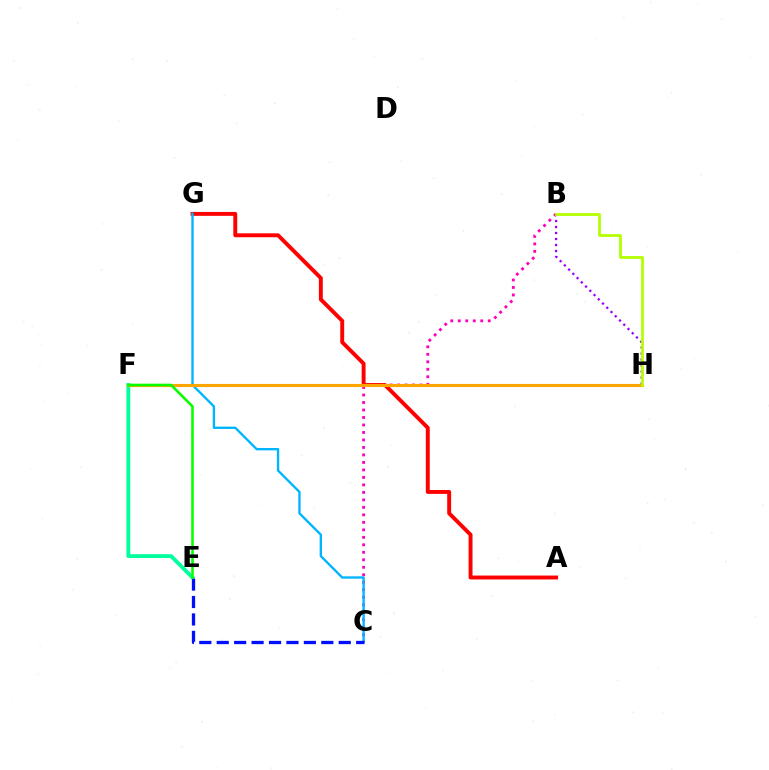{('B', 'H'): [{'color': '#9b00ff', 'line_style': 'dotted', 'thickness': 1.63}, {'color': '#b3ff00', 'line_style': 'solid', 'thickness': 2.0}], ('B', 'C'): [{'color': '#ff00bd', 'line_style': 'dotted', 'thickness': 2.04}], ('E', 'F'): [{'color': '#00ff9d', 'line_style': 'solid', 'thickness': 2.76}, {'color': '#08ff00', 'line_style': 'solid', 'thickness': 1.88}], ('A', 'G'): [{'color': '#ff0000', 'line_style': 'solid', 'thickness': 2.82}], ('C', 'G'): [{'color': '#00b5ff', 'line_style': 'solid', 'thickness': 1.69}], ('F', 'H'): [{'color': '#ffa500', 'line_style': 'solid', 'thickness': 2.24}], ('C', 'E'): [{'color': '#0010ff', 'line_style': 'dashed', 'thickness': 2.37}]}